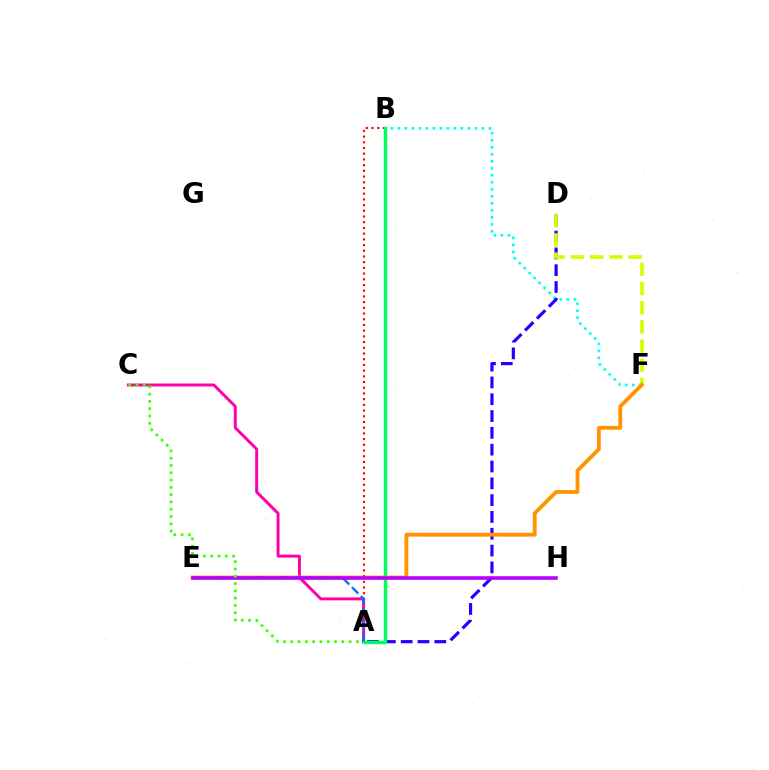{('B', 'F'): [{'color': '#00fff6', 'line_style': 'dotted', 'thickness': 1.9}], ('A', 'D'): [{'color': '#2500ff', 'line_style': 'dashed', 'thickness': 2.28}], ('D', 'F'): [{'color': '#d1ff00', 'line_style': 'dashed', 'thickness': 2.61}], ('A', 'B'): [{'color': '#ff0000', 'line_style': 'dotted', 'thickness': 1.55}, {'color': '#00ff5c', 'line_style': 'solid', 'thickness': 2.49}], ('A', 'C'): [{'color': '#ff00ac', 'line_style': 'solid', 'thickness': 2.12}, {'color': '#3dff00', 'line_style': 'dotted', 'thickness': 1.98}], ('E', 'F'): [{'color': '#ff9400', 'line_style': 'solid', 'thickness': 2.76}], ('A', 'E'): [{'color': '#0074ff', 'line_style': 'dashed', 'thickness': 1.72}], ('E', 'H'): [{'color': '#b900ff', 'line_style': 'solid', 'thickness': 2.57}]}